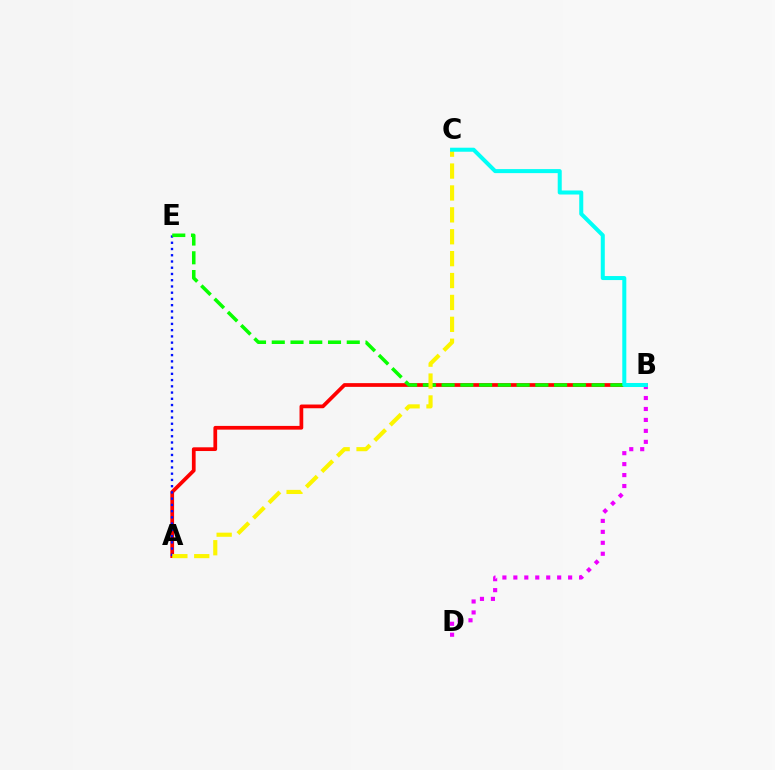{('A', 'B'): [{'color': '#ff0000', 'line_style': 'solid', 'thickness': 2.68}], ('A', 'E'): [{'color': '#0010ff', 'line_style': 'dotted', 'thickness': 1.7}], ('B', 'E'): [{'color': '#08ff00', 'line_style': 'dashed', 'thickness': 2.55}], ('B', 'D'): [{'color': '#ee00ff', 'line_style': 'dotted', 'thickness': 2.98}], ('A', 'C'): [{'color': '#fcf500', 'line_style': 'dashed', 'thickness': 2.97}], ('B', 'C'): [{'color': '#00fff6', 'line_style': 'solid', 'thickness': 2.9}]}